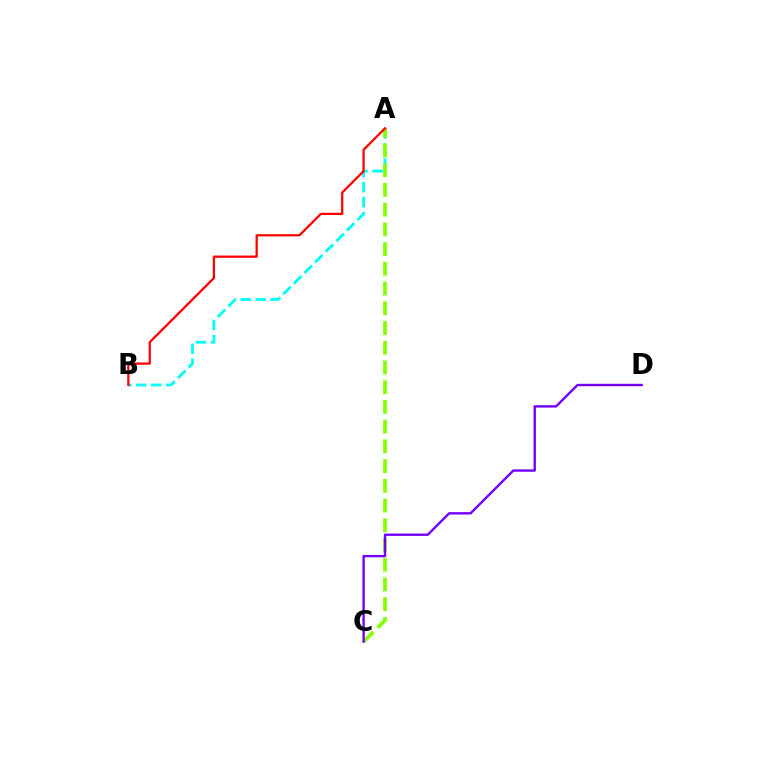{('A', 'B'): [{'color': '#00fff6', 'line_style': 'dashed', 'thickness': 2.04}, {'color': '#ff0000', 'line_style': 'solid', 'thickness': 1.62}], ('A', 'C'): [{'color': '#84ff00', 'line_style': 'dashed', 'thickness': 2.68}], ('C', 'D'): [{'color': '#7200ff', 'line_style': 'solid', 'thickness': 1.71}]}